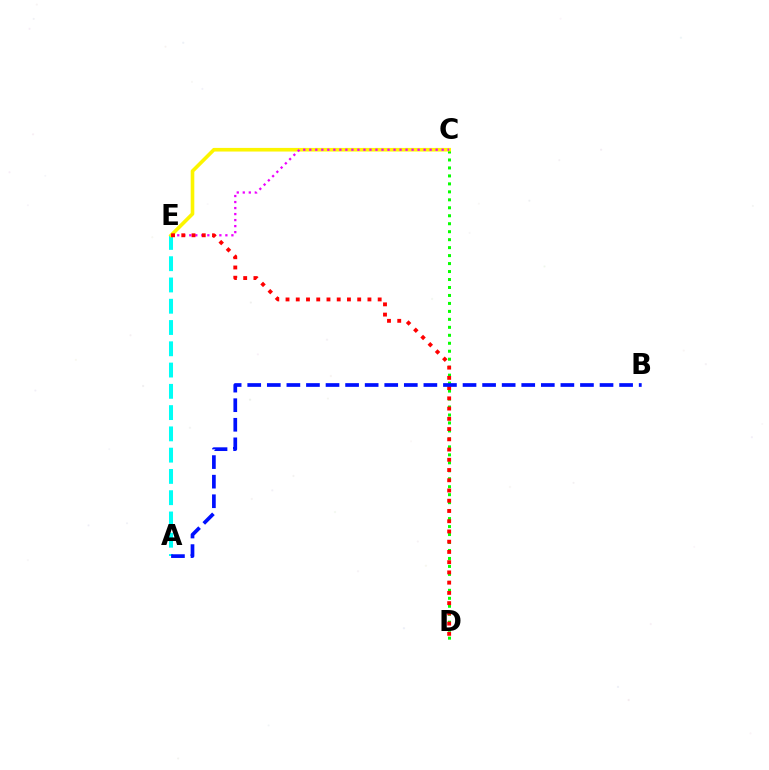{('C', 'D'): [{'color': '#08ff00', 'line_style': 'dotted', 'thickness': 2.17}], ('A', 'E'): [{'color': '#00fff6', 'line_style': 'dashed', 'thickness': 2.89}], ('C', 'E'): [{'color': '#fcf500', 'line_style': 'solid', 'thickness': 2.61}, {'color': '#ee00ff', 'line_style': 'dotted', 'thickness': 1.63}], ('D', 'E'): [{'color': '#ff0000', 'line_style': 'dotted', 'thickness': 2.78}], ('A', 'B'): [{'color': '#0010ff', 'line_style': 'dashed', 'thickness': 2.66}]}